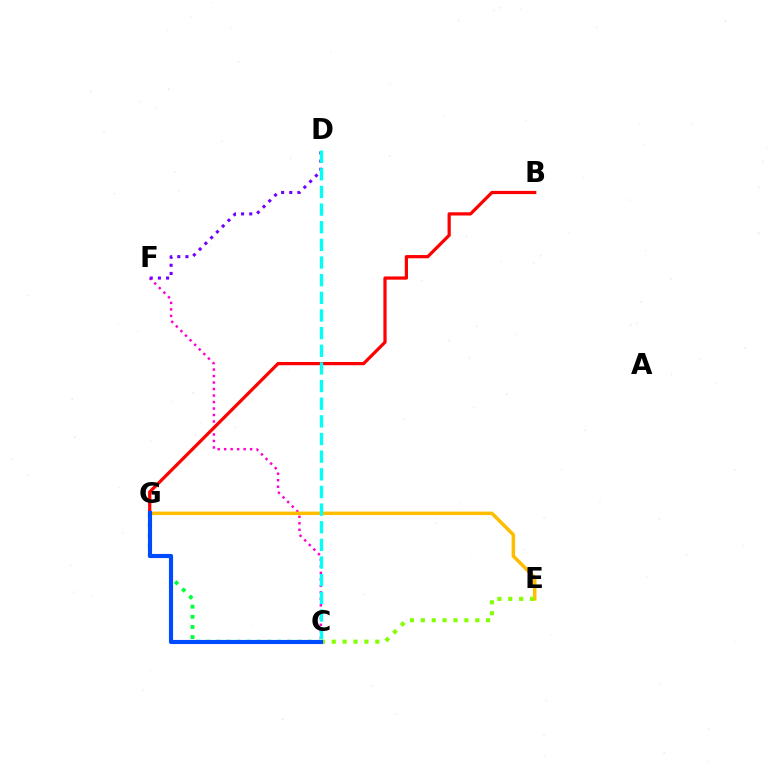{('C', 'F'): [{'color': '#ff00cf', 'line_style': 'dotted', 'thickness': 1.76}], ('D', 'F'): [{'color': '#7200ff', 'line_style': 'dotted', 'thickness': 2.21}], ('E', 'G'): [{'color': '#ffbd00', 'line_style': 'solid', 'thickness': 2.5}], ('C', 'G'): [{'color': '#00ff39', 'line_style': 'dotted', 'thickness': 2.75}, {'color': '#004bff', 'line_style': 'solid', 'thickness': 2.97}], ('C', 'E'): [{'color': '#84ff00', 'line_style': 'dotted', 'thickness': 2.96}], ('B', 'G'): [{'color': '#ff0000', 'line_style': 'solid', 'thickness': 2.32}], ('C', 'D'): [{'color': '#00fff6', 'line_style': 'dashed', 'thickness': 2.4}]}